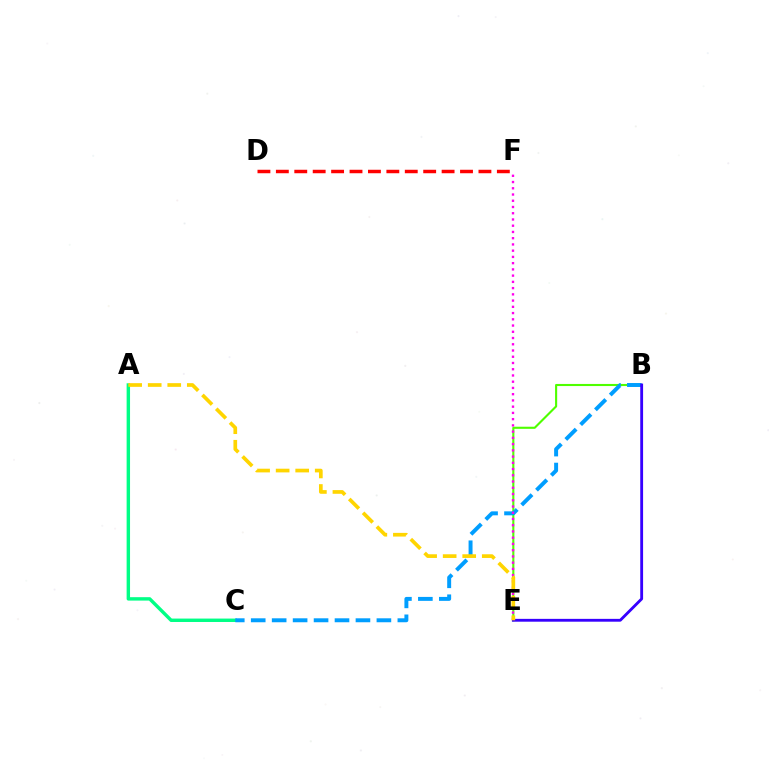{('B', 'E'): [{'color': '#4fff00', 'line_style': 'solid', 'thickness': 1.52}, {'color': '#3700ff', 'line_style': 'solid', 'thickness': 2.04}], ('A', 'C'): [{'color': '#00ff86', 'line_style': 'solid', 'thickness': 2.46}], ('B', 'C'): [{'color': '#009eff', 'line_style': 'dashed', 'thickness': 2.85}], ('E', 'F'): [{'color': '#ff00ed', 'line_style': 'dotted', 'thickness': 1.7}], ('D', 'F'): [{'color': '#ff0000', 'line_style': 'dashed', 'thickness': 2.5}], ('A', 'E'): [{'color': '#ffd500', 'line_style': 'dashed', 'thickness': 2.66}]}